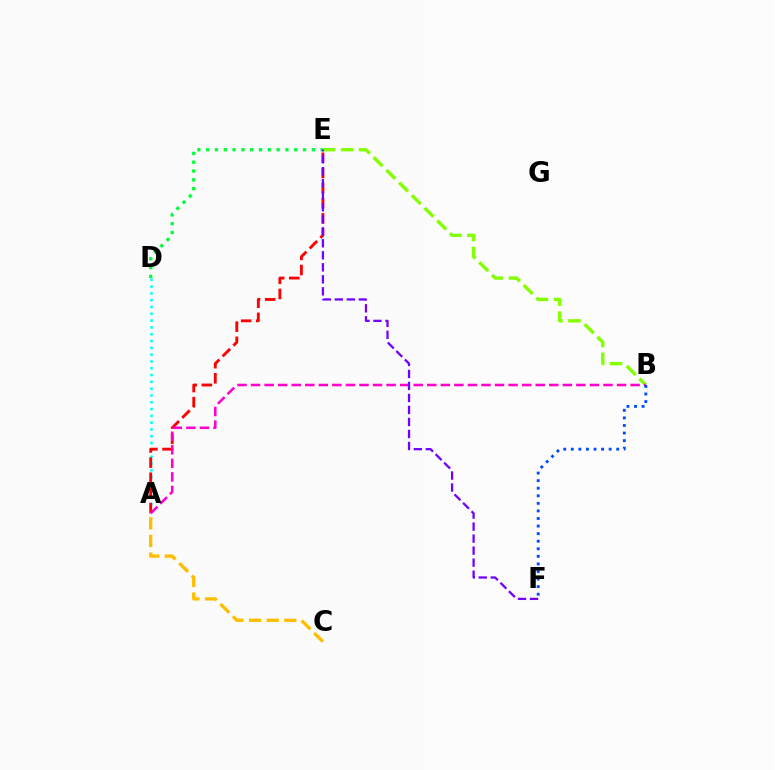{('A', 'D'): [{'color': '#00fff6', 'line_style': 'dotted', 'thickness': 1.85}], ('B', 'E'): [{'color': '#84ff00', 'line_style': 'dashed', 'thickness': 2.44}], ('D', 'E'): [{'color': '#00ff39', 'line_style': 'dotted', 'thickness': 2.39}], ('A', 'E'): [{'color': '#ff0000', 'line_style': 'dashed', 'thickness': 2.06}], ('A', 'B'): [{'color': '#ff00cf', 'line_style': 'dashed', 'thickness': 1.84}], ('B', 'F'): [{'color': '#004bff', 'line_style': 'dotted', 'thickness': 2.06}], ('E', 'F'): [{'color': '#7200ff', 'line_style': 'dashed', 'thickness': 1.63}], ('A', 'C'): [{'color': '#ffbd00', 'line_style': 'dashed', 'thickness': 2.39}]}